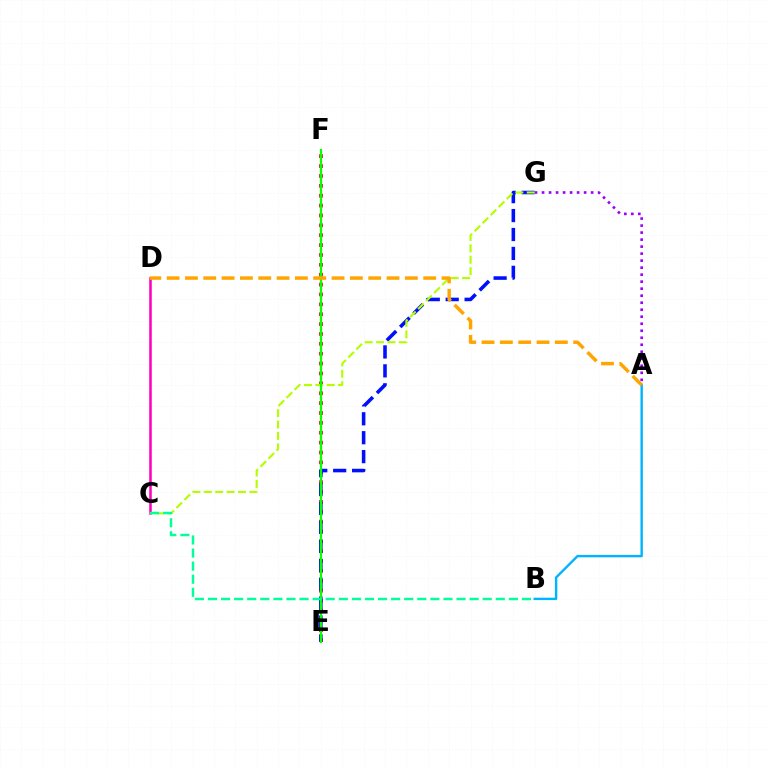{('C', 'D'): [{'color': '#ff00bd', 'line_style': 'solid', 'thickness': 1.82}], ('A', 'G'): [{'color': '#9b00ff', 'line_style': 'dotted', 'thickness': 1.9}], ('E', 'F'): [{'color': '#ff0000', 'line_style': 'dotted', 'thickness': 2.68}, {'color': '#08ff00', 'line_style': 'solid', 'thickness': 1.6}], ('E', 'G'): [{'color': '#0010ff', 'line_style': 'dashed', 'thickness': 2.57}], ('C', 'G'): [{'color': '#b3ff00', 'line_style': 'dashed', 'thickness': 1.55}], ('A', 'B'): [{'color': '#00b5ff', 'line_style': 'solid', 'thickness': 1.74}], ('A', 'D'): [{'color': '#ffa500', 'line_style': 'dashed', 'thickness': 2.49}], ('B', 'C'): [{'color': '#00ff9d', 'line_style': 'dashed', 'thickness': 1.78}]}